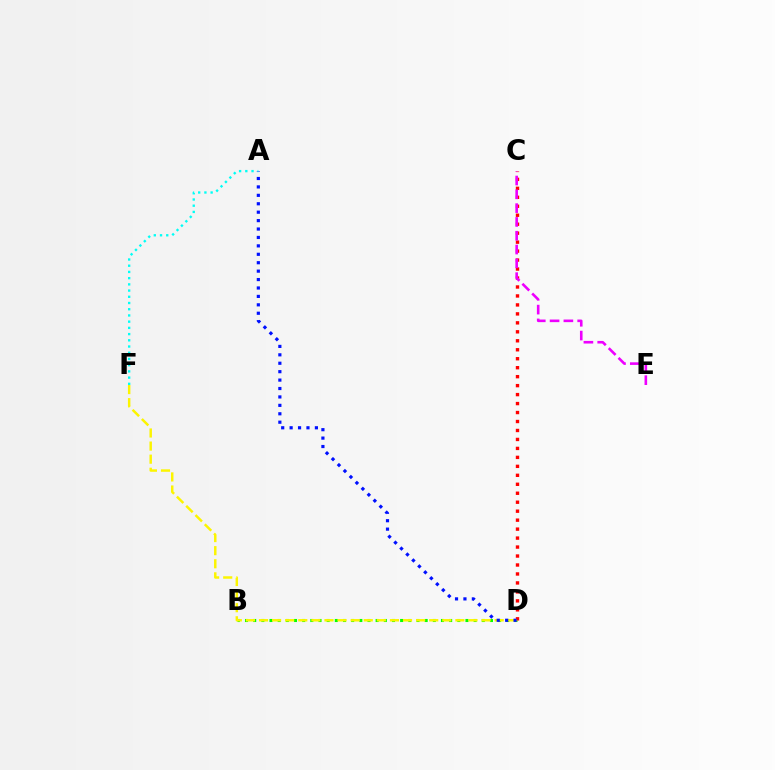{('B', 'D'): [{'color': '#08ff00', 'line_style': 'dotted', 'thickness': 2.22}], ('C', 'D'): [{'color': '#ff0000', 'line_style': 'dotted', 'thickness': 2.44}], ('D', 'F'): [{'color': '#fcf500', 'line_style': 'dashed', 'thickness': 1.78}], ('A', 'D'): [{'color': '#0010ff', 'line_style': 'dotted', 'thickness': 2.29}], ('C', 'E'): [{'color': '#ee00ff', 'line_style': 'dashed', 'thickness': 1.88}], ('A', 'F'): [{'color': '#00fff6', 'line_style': 'dotted', 'thickness': 1.69}]}